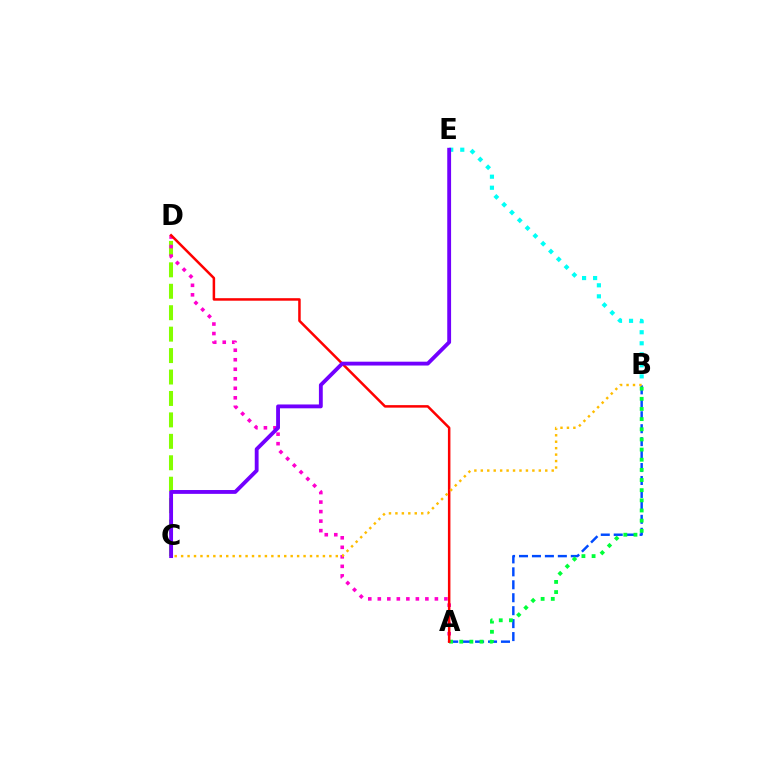{('A', 'B'): [{'color': '#004bff', 'line_style': 'dashed', 'thickness': 1.76}, {'color': '#00ff39', 'line_style': 'dotted', 'thickness': 2.76}], ('B', 'E'): [{'color': '#00fff6', 'line_style': 'dotted', 'thickness': 3.0}], ('C', 'D'): [{'color': '#84ff00', 'line_style': 'dashed', 'thickness': 2.91}], ('A', 'D'): [{'color': '#ff00cf', 'line_style': 'dotted', 'thickness': 2.59}, {'color': '#ff0000', 'line_style': 'solid', 'thickness': 1.81}], ('B', 'C'): [{'color': '#ffbd00', 'line_style': 'dotted', 'thickness': 1.75}], ('C', 'E'): [{'color': '#7200ff', 'line_style': 'solid', 'thickness': 2.77}]}